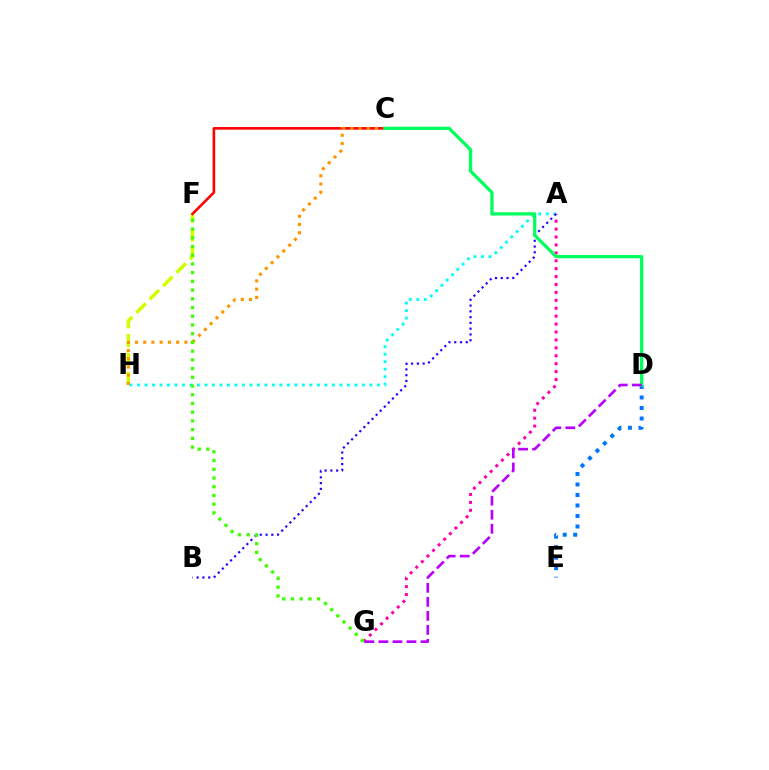{('A', 'G'): [{'color': '#ff00ac', 'line_style': 'dotted', 'thickness': 2.15}], ('A', 'H'): [{'color': '#00fff6', 'line_style': 'dotted', 'thickness': 2.04}], ('F', 'H'): [{'color': '#d1ff00', 'line_style': 'dashed', 'thickness': 2.57}], ('A', 'B'): [{'color': '#2500ff', 'line_style': 'dotted', 'thickness': 1.57}], ('C', 'F'): [{'color': '#ff0000', 'line_style': 'solid', 'thickness': 1.87}], ('D', 'E'): [{'color': '#0074ff', 'line_style': 'dotted', 'thickness': 2.85}], ('C', 'H'): [{'color': '#ff9400', 'line_style': 'dotted', 'thickness': 2.24}], ('F', 'G'): [{'color': '#3dff00', 'line_style': 'dotted', 'thickness': 2.37}], ('C', 'D'): [{'color': '#00ff5c', 'line_style': 'solid', 'thickness': 2.35}], ('D', 'G'): [{'color': '#b900ff', 'line_style': 'dashed', 'thickness': 1.91}]}